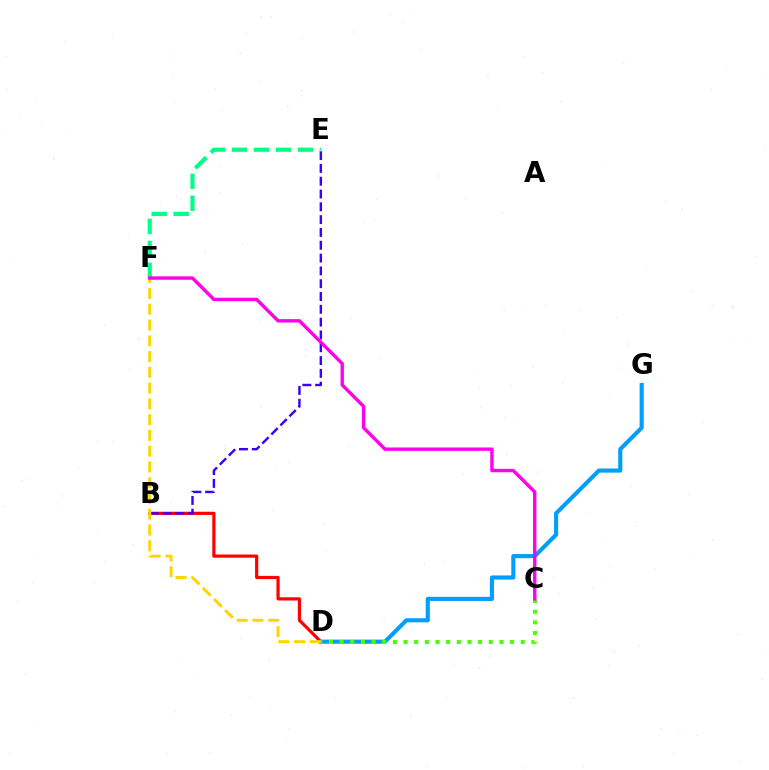{('B', 'D'): [{'color': '#ff0000', 'line_style': 'solid', 'thickness': 2.31}], ('D', 'G'): [{'color': '#009eff', 'line_style': 'solid', 'thickness': 2.96}], ('C', 'D'): [{'color': '#4fff00', 'line_style': 'dotted', 'thickness': 2.89}], ('B', 'E'): [{'color': '#3700ff', 'line_style': 'dashed', 'thickness': 1.74}], ('E', 'F'): [{'color': '#00ff86', 'line_style': 'dashed', 'thickness': 2.99}], ('D', 'F'): [{'color': '#ffd500', 'line_style': 'dashed', 'thickness': 2.14}], ('C', 'F'): [{'color': '#ff00ed', 'line_style': 'solid', 'thickness': 2.44}]}